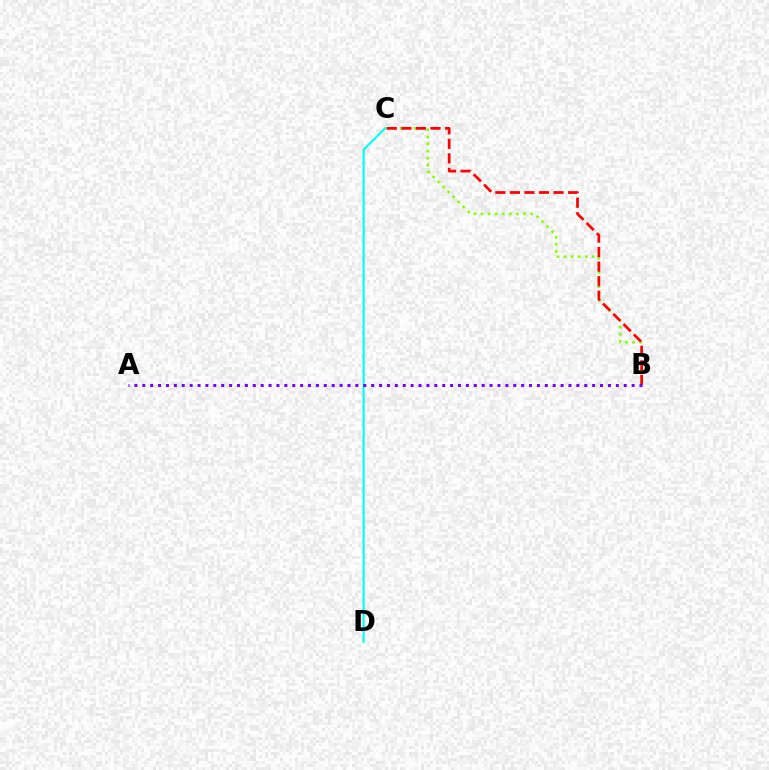{('B', 'C'): [{'color': '#84ff00', 'line_style': 'dotted', 'thickness': 1.92}, {'color': '#ff0000', 'line_style': 'dashed', 'thickness': 1.98}], ('C', 'D'): [{'color': '#00fff6', 'line_style': 'solid', 'thickness': 1.54}], ('A', 'B'): [{'color': '#7200ff', 'line_style': 'dotted', 'thickness': 2.14}]}